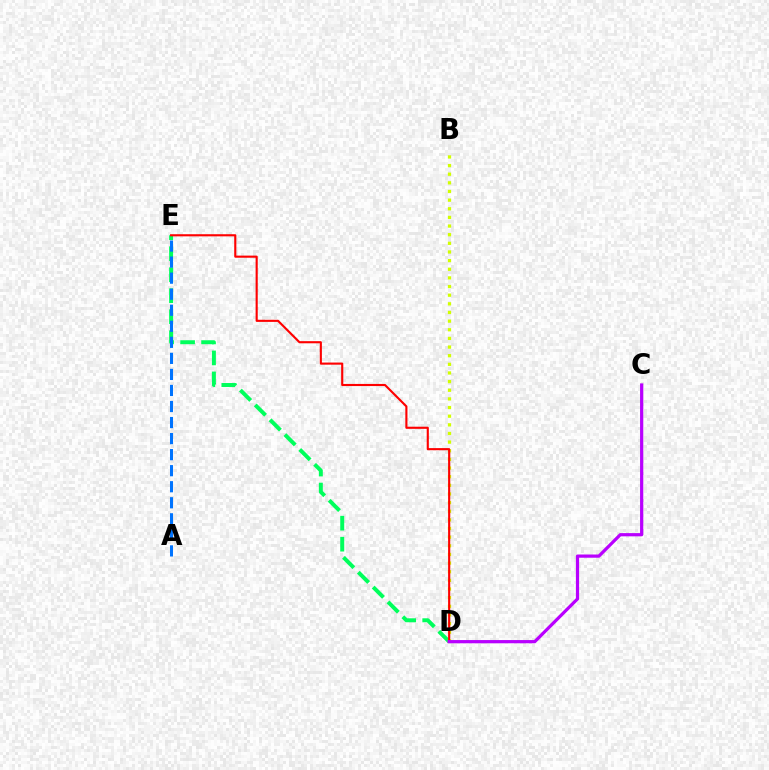{('D', 'E'): [{'color': '#00ff5c', 'line_style': 'dashed', 'thickness': 2.85}, {'color': '#ff0000', 'line_style': 'solid', 'thickness': 1.53}], ('A', 'E'): [{'color': '#0074ff', 'line_style': 'dashed', 'thickness': 2.18}], ('B', 'D'): [{'color': '#d1ff00', 'line_style': 'dotted', 'thickness': 2.35}], ('C', 'D'): [{'color': '#b900ff', 'line_style': 'solid', 'thickness': 2.32}]}